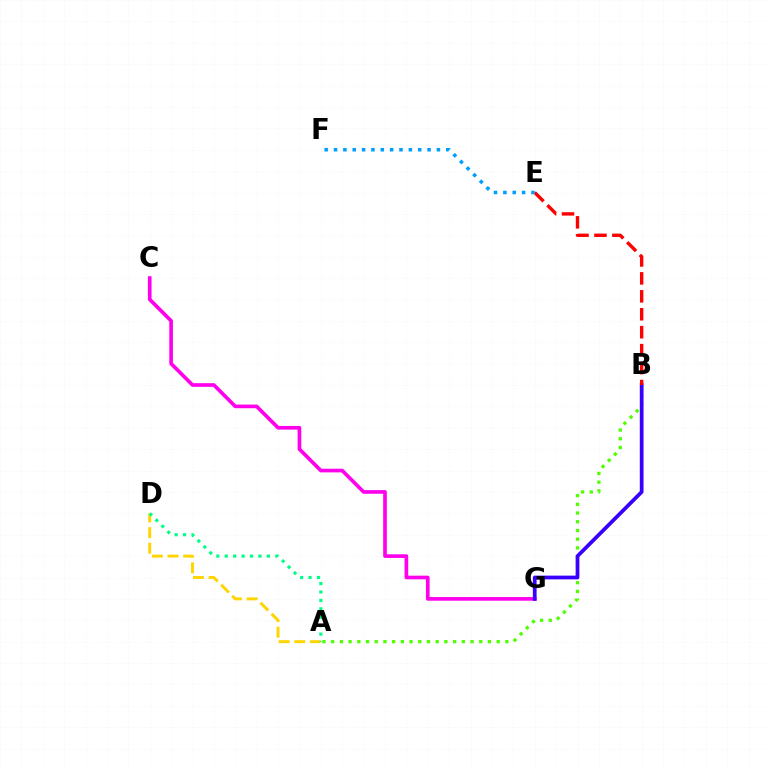{('A', 'B'): [{'color': '#4fff00', 'line_style': 'dotted', 'thickness': 2.37}], ('A', 'D'): [{'color': '#ffd500', 'line_style': 'dashed', 'thickness': 2.12}, {'color': '#00ff86', 'line_style': 'dotted', 'thickness': 2.29}], ('C', 'G'): [{'color': '#ff00ed', 'line_style': 'solid', 'thickness': 2.64}], ('B', 'G'): [{'color': '#3700ff', 'line_style': 'solid', 'thickness': 2.69}], ('B', 'E'): [{'color': '#ff0000', 'line_style': 'dashed', 'thickness': 2.44}], ('E', 'F'): [{'color': '#009eff', 'line_style': 'dotted', 'thickness': 2.54}]}